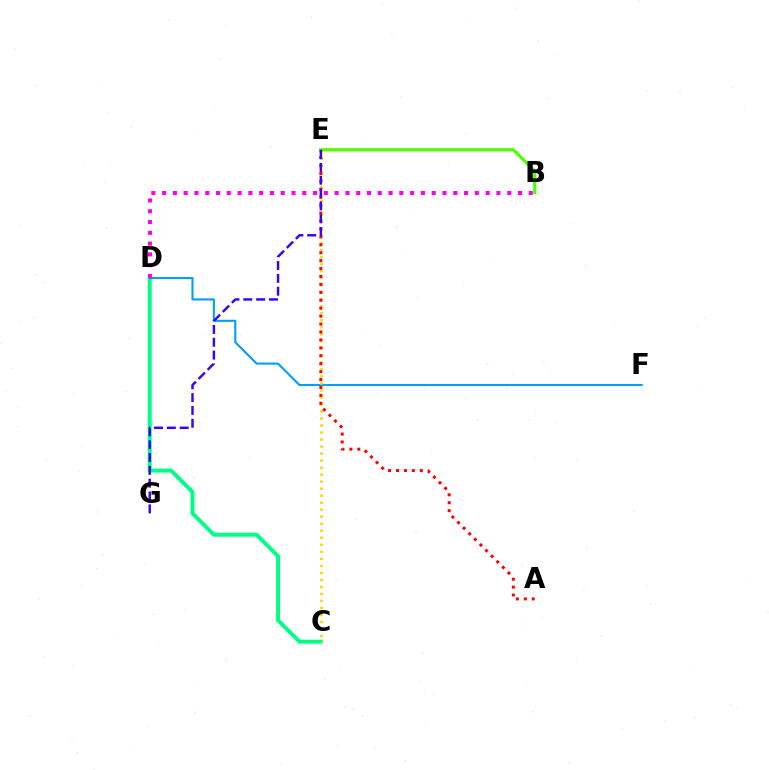{('C', 'D'): [{'color': '#00ff86', 'line_style': 'solid', 'thickness': 2.85}], ('D', 'F'): [{'color': '#009eff', 'line_style': 'solid', 'thickness': 1.51}], ('B', 'D'): [{'color': '#ff00ed', 'line_style': 'dotted', 'thickness': 2.93}], ('C', 'E'): [{'color': '#ffd500', 'line_style': 'dotted', 'thickness': 1.91}], ('B', 'E'): [{'color': '#4fff00', 'line_style': 'solid', 'thickness': 2.31}], ('A', 'E'): [{'color': '#ff0000', 'line_style': 'dotted', 'thickness': 2.15}], ('E', 'G'): [{'color': '#3700ff', 'line_style': 'dashed', 'thickness': 1.74}]}